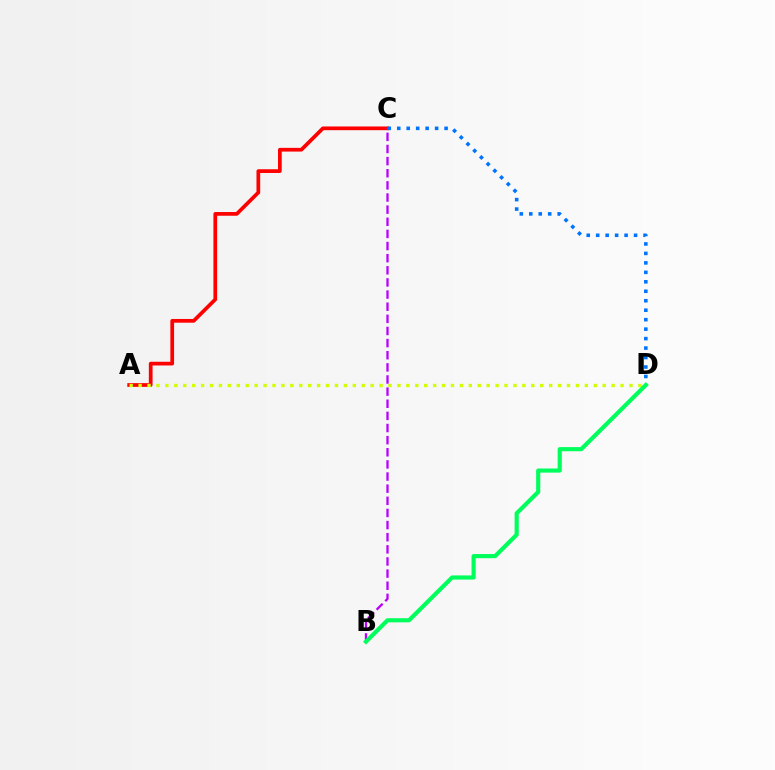{('A', 'C'): [{'color': '#ff0000', 'line_style': 'solid', 'thickness': 2.68}], ('B', 'C'): [{'color': '#b900ff', 'line_style': 'dashed', 'thickness': 1.65}], ('A', 'D'): [{'color': '#d1ff00', 'line_style': 'dotted', 'thickness': 2.42}], ('C', 'D'): [{'color': '#0074ff', 'line_style': 'dotted', 'thickness': 2.57}], ('B', 'D'): [{'color': '#00ff5c', 'line_style': 'solid', 'thickness': 2.99}]}